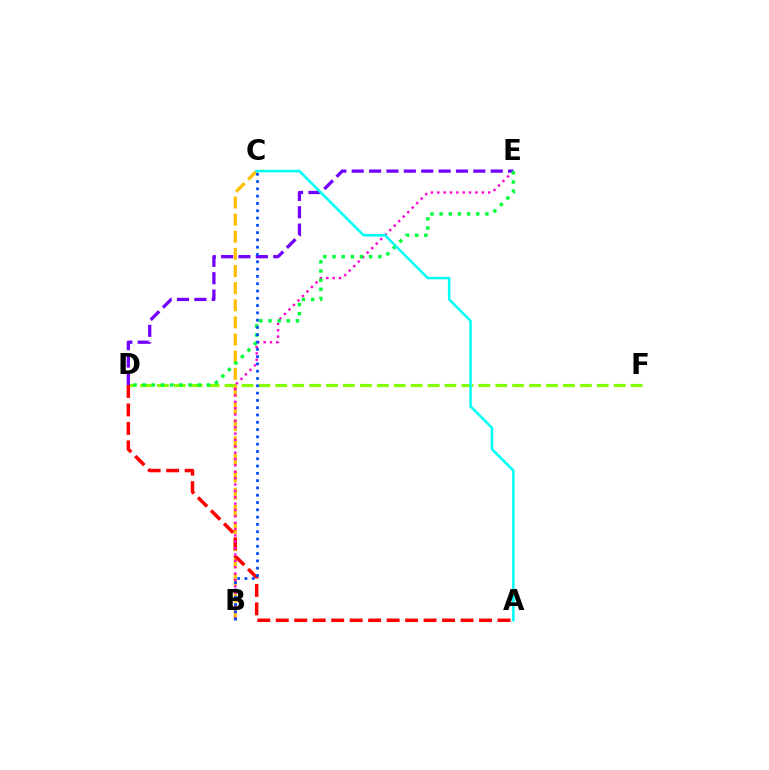{('D', 'F'): [{'color': '#84ff00', 'line_style': 'dashed', 'thickness': 2.3}], ('B', 'C'): [{'color': '#ffbd00', 'line_style': 'dashed', 'thickness': 2.33}, {'color': '#004bff', 'line_style': 'dotted', 'thickness': 1.98}], ('A', 'D'): [{'color': '#ff0000', 'line_style': 'dashed', 'thickness': 2.51}], ('B', 'E'): [{'color': '#ff00cf', 'line_style': 'dotted', 'thickness': 1.73}], ('D', 'E'): [{'color': '#7200ff', 'line_style': 'dashed', 'thickness': 2.36}, {'color': '#00ff39', 'line_style': 'dotted', 'thickness': 2.49}], ('A', 'C'): [{'color': '#00fff6', 'line_style': 'solid', 'thickness': 1.82}]}